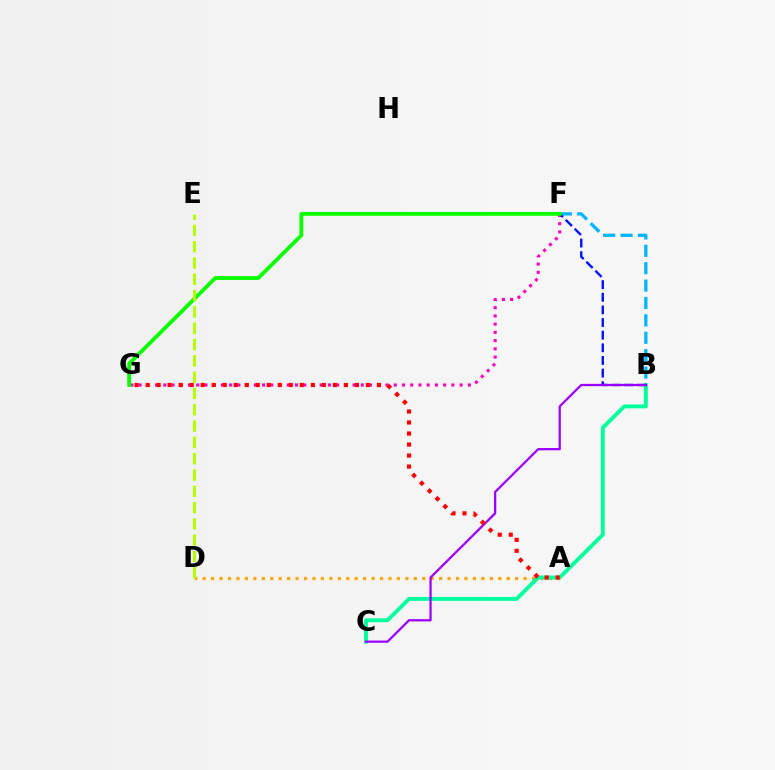{('A', 'D'): [{'color': '#ffa500', 'line_style': 'dotted', 'thickness': 2.29}], ('B', 'C'): [{'color': '#00ff9d', 'line_style': 'solid', 'thickness': 2.81}, {'color': '#9b00ff', 'line_style': 'solid', 'thickness': 1.62}], ('B', 'F'): [{'color': '#00b5ff', 'line_style': 'dashed', 'thickness': 2.36}, {'color': '#0010ff', 'line_style': 'dashed', 'thickness': 1.72}], ('F', 'G'): [{'color': '#ff00bd', 'line_style': 'dotted', 'thickness': 2.24}, {'color': '#08ff00', 'line_style': 'solid', 'thickness': 2.75}], ('A', 'G'): [{'color': '#ff0000', 'line_style': 'dotted', 'thickness': 2.99}], ('D', 'E'): [{'color': '#b3ff00', 'line_style': 'dashed', 'thickness': 2.22}]}